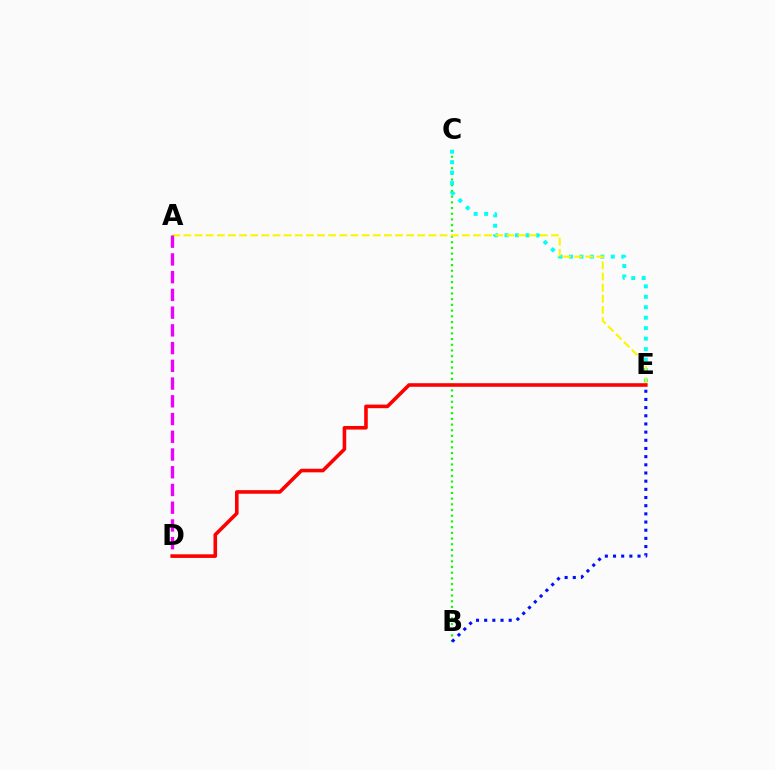{('B', 'C'): [{'color': '#08ff00', 'line_style': 'dotted', 'thickness': 1.55}], ('C', 'E'): [{'color': '#00fff6', 'line_style': 'dotted', 'thickness': 2.84}], ('A', 'E'): [{'color': '#fcf500', 'line_style': 'dashed', 'thickness': 1.51}], ('A', 'D'): [{'color': '#ee00ff', 'line_style': 'dashed', 'thickness': 2.41}], ('D', 'E'): [{'color': '#ff0000', 'line_style': 'solid', 'thickness': 2.58}], ('B', 'E'): [{'color': '#0010ff', 'line_style': 'dotted', 'thickness': 2.22}]}